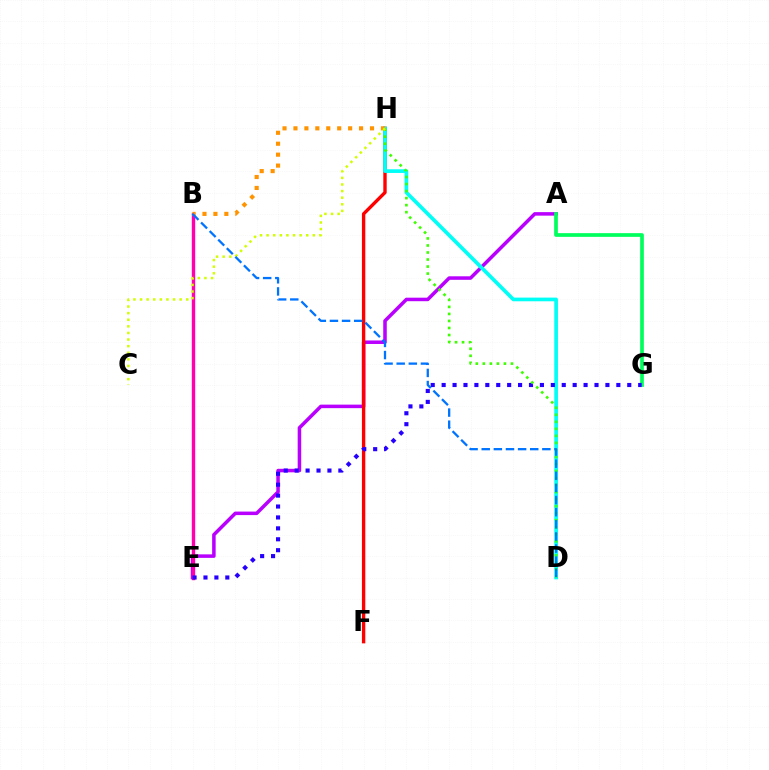{('A', 'E'): [{'color': '#b900ff', 'line_style': 'solid', 'thickness': 2.53}], ('F', 'H'): [{'color': '#ff0000', 'line_style': 'solid', 'thickness': 2.43}], ('A', 'G'): [{'color': '#00ff5c', 'line_style': 'solid', 'thickness': 2.67}], ('B', 'E'): [{'color': '#ff00ac', 'line_style': 'solid', 'thickness': 2.46}], ('D', 'H'): [{'color': '#00fff6', 'line_style': 'solid', 'thickness': 2.65}, {'color': '#3dff00', 'line_style': 'dotted', 'thickness': 1.91}], ('E', 'G'): [{'color': '#2500ff', 'line_style': 'dotted', 'thickness': 2.97}], ('B', 'H'): [{'color': '#ff9400', 'line_style': 'dotted', 'thickness': 2.97}], ('C', 'H'): [{'color': '#d1ff00', 'line_style': 'dotted', 'thickness': 1.79}], ('B', 'D'): [{'color': '#0074ff', 'line_style': 'dashed', 'thickness': 1.65}]}